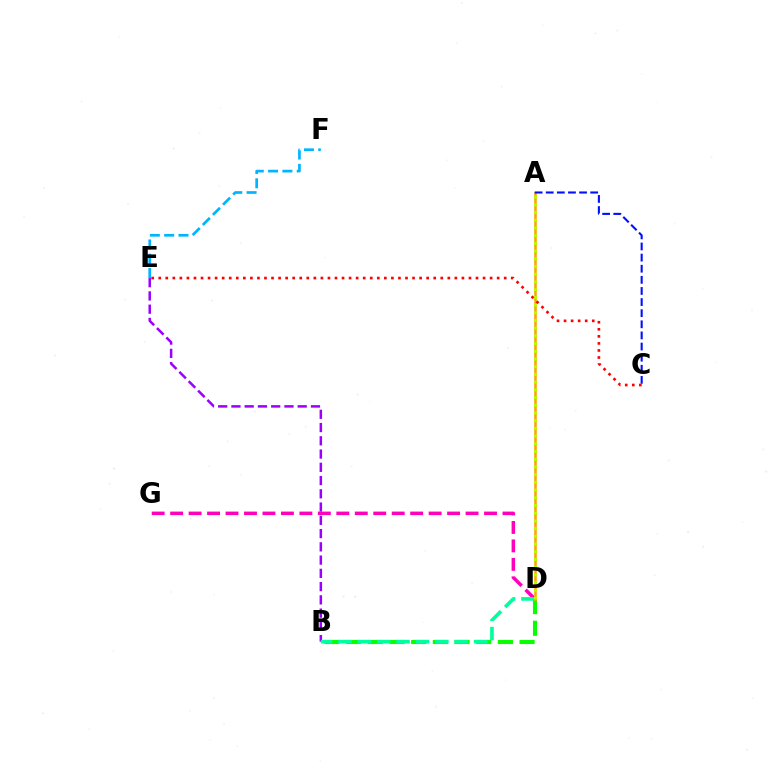{('B', 'E'): [{'color': '#9b00ff', 'line_style': 'dashed', 'thickness': 1.8}], ('D', 'G'): [{'color': '#ff00bd', 'line_style': 'dashed', 'thickness': 2.51}], ('B', 'D'): [{'color': '#08ff00', 'line_style': 'dashed', 'thickness': 2.95}, {'color': '#00ff9d', 'line_style': 'dashed', 'thickness': 2.63}], ('A', 'D'): [{'color': '#ffa500', 'line_style': 'solid', 'thickness': 1.85}, {'color': '#b3ff00', 'line_style': 'dotted', 'thickness': 2.09}], ('E', 'F'): [{'color': '#00b5ff', 'line_style': 'dashed', 'thickness': 1.94}], ('A', 'C'): [{'color': '#0010ff', 'line_style': 'dashed', 'thickness': 1.51}], ('C', 'E'): [{'color': '#ff0000', 'line_style': 'dotted', 'thickness': 1.92}]}